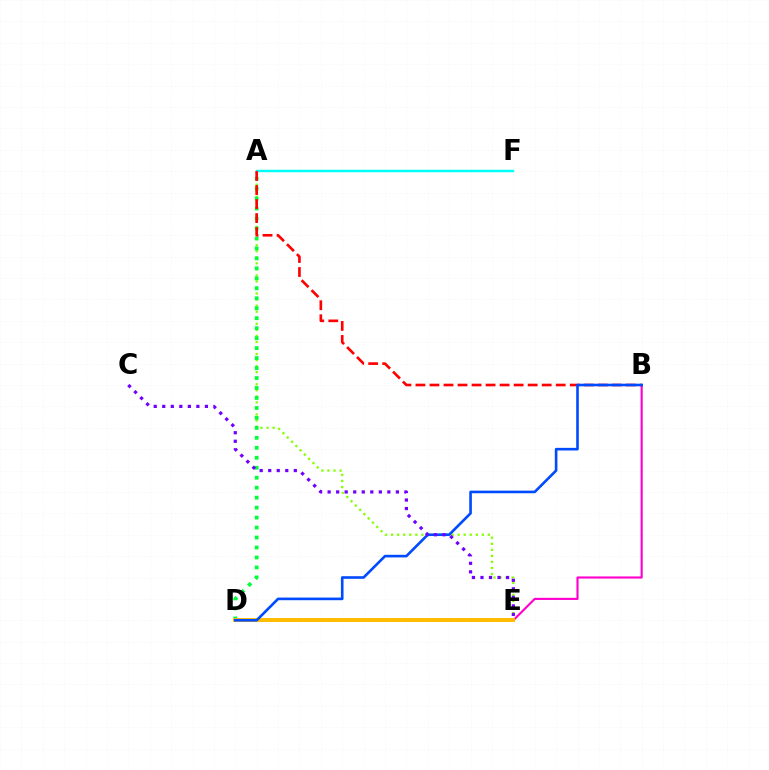{('A', 'E'): [{'color': '#84ff00', 'line_style': 'dotted', 'thickness': 1.64}], ('A', 'D'): [{'color': '#00ff39', 'line_style': 'dotted', 'thickness': 2.71}], ('B', 'E'): [{'color': '#ff00cf', 'line_style': 'solid', 'thickness': 1.54}], ('A', 'F'): [{'color': '#00fff6', 'line_style': 'solid', 'thickness': 1.77}], ('D', 'E'): [{'color': '#ffbd00', 'line_style': 'solid', 'thickness': 2.85}], ('A', 'B'): [{'color': '#ff0000', 'line_style': 'dashed', 'thickness': 1.91}], ('B', 'D'): [{'color': '#004bff', 'line_style': 'solid', 'thickness': 1.89}], ('C', 'E'): [{'color': '#7200ff', 'line_style': 'dotted', 'thickness': 2.32}]}